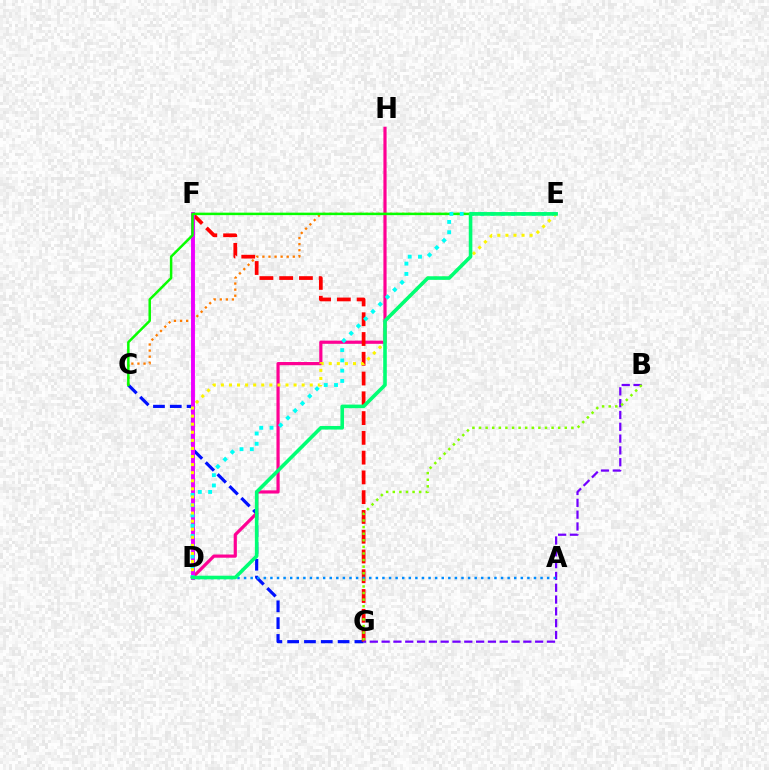{('C', 'G'): [{'color': '#0010ff', 'line_style': 'dashed', 'thickness': 2.28}], ('D', 'H'): [{'color': '#ff0094', 'line_style': 'solid', 'thickness': 2.3}], ('F', 'G'): [{'color': '#ff0000', 'line_style': 'dashed', 'thickness': 2.69}], ('C', 'E'): [{'color': '#ff7c00', 'line_style': 'dotted', 'thickness': 1.65}, {'color': '#08ff00', 'line_style': 'solid', 'thickness': 1.79}], ('D', 'F'): [{'color': '#ee00ff', 'line_style': 'solid', 'thickness': 2.81}], ('D', 'E'): [{'color': '#00fff6', 'line_style': 'dotted', 'thickness': 2.79}, {'color': '#fcf500', 'line_style': 'dotted', 'thickness': 2.19}, {'color': '#00ff74', 'line_style': 'solid', 'thickness': 2.59}], ('B', 'G'): [{'color': '#7200ff', 'line_style': 'dashed', 'thickness': 1.6}, {'color': '#84ff00', 'line_style': 'dotted', 'thickness': 1.79}], ('A', 'D'): [{'color': '#008cff', 'line_style': 'dotted', 'thickness': 1.79}]}